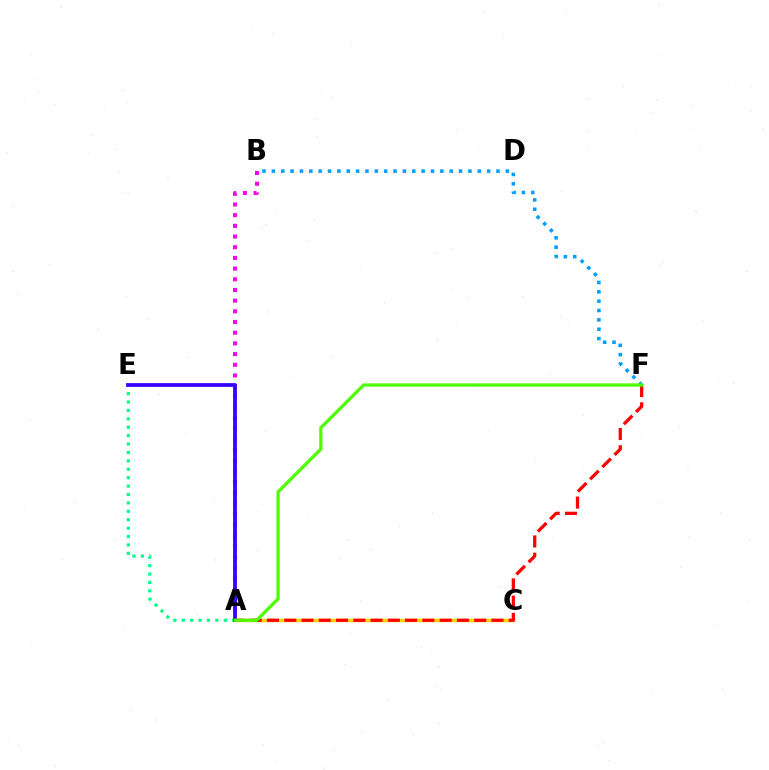{('A', 'C'): [{'color': '#ffd500', 'line_style': 'solid', 'thickness': 2.47}], ('A', 'B'): [{'color': '#ff00ed', 'line_style': 'dotted', 'thickness': 2.9}], ('B', 'F'): [{'color': '#009eff', 'line_style': 'dotted', 'thickness': 2.54}], ('A', 'F'): [{'color': '#ff0000', 'line_style': 'dashed', 'thickness': 2.35}, {'color': '#4fff00', 'line_style': 'solid', 'thickness': 2.36}], ('A', 'E'): [{'color': '#00ff86', 'line_style': 'dotted', 'thickness': 2.28}, {'color': '#3700ff', 'line_style': 'solid', 'thickness': 2.71}]}